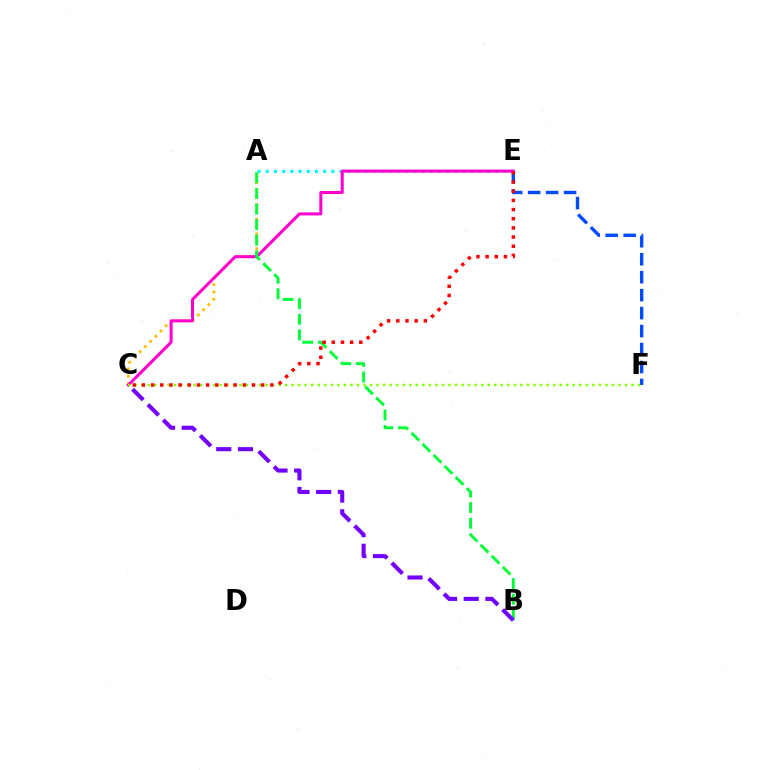{('E', 'F'): [{'color': '#004bff', 'line_style': 'dashed', 'thickness': 2.44}], ('A', 'E'): [{'color': '#00fff6', 'line_style': 'dotted', 'thickness': 2.23}], ('A', 'C'): [{'color': '#ffbd00', 'line_style': 'dotted', 'thickness': 2.0}], ('C', 'E'): [{'color': '#ff00cf', 'line_style': 'solid', 'thickness': 2.18}, {'color': '#ff0000', 'line_style': 'dotted', 'thickness': 2.49}], ('A', 'B'): [{'color': '#00ff39', 'line_style': 'dashed', 'thickness': 2.12}], ('C', 'F'): [{'color': '#84ff00', 'line_style': 'dotted', 'thickness': 1.78}], ('B', 'C'): [{'color': '#7200ff', 'line_style': 'dashed', 'thickness': 2.95}]}